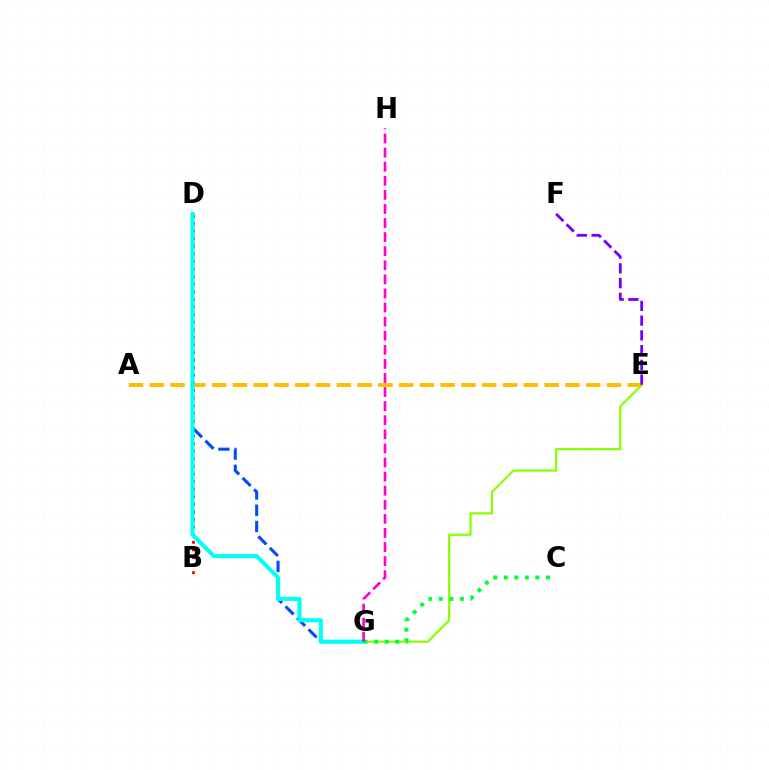{('E', 'G'): [{'color': '#84ff00', 'line_style': 'solid', 'thickness': 1.56}], ('B', 'D'): [{'color': '#ff0000', 'line_style': 'dotted', 'thickness': 2.06}], ('A', 'E'): [{'color': '#ffbd00', 'line_style': 'dashed', 'thickness': 2.82}], ('E', 'F'): [{'color': '#7200ff', 'line_style': 'dashed', 'thickness': 2.0}], ('D', 'G'): [{'color': '#004bff', 'line_style': 'dashed', 'thickness': 2.21}, {'color': '#00fff6', 'line_style': 'solid', 'thickness': 2.95}], ('C', 'G'): [{'color': '#00ff39', 'line_style': 'dotted', 'thickness': 2.86}], ('G', 'H'): [{'color': '#ff00cf', 'line_style': 'dashed', 'thickness': 1.91}]}